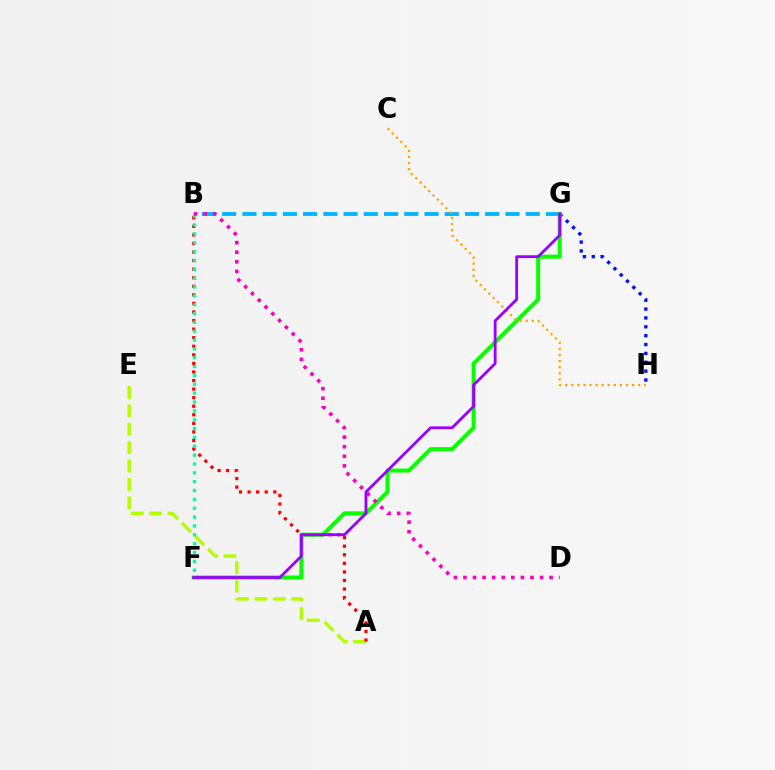{('A', 'E'): [{'color': '#b3ff00', 'line_style': 'dashed', 'thickness': 2.5}], ('A', 'B'): [{'color': '#ff0000', 'line_style': 'dotted', 'thickness': 2.33}], ('G', 'H'): [{'color': '#0010ff', 'line_style': 'dotted', 'thickness': 2.41}], ('B', 'G'): [{'color': '#00b5ff', 'line_style': 'dashed', 'thickness': 2.75}], ('F', 'G'): [{'color': '#08ff00', 'line_style': 'solid', 'thickness': 2.91}, {'color': '#9b00ff', 'line_style': 'solid', 'thickness': 2.03}], ('C', 'H'): [{'color': '#ffa500', 'line_style': 'dotted', 'thickness': 1.65}], ('B', 'F'): [{'color': '#00ff9d', 'line_style': 'dotted', 'thickness': 2.4}], ('B', 'D'): [{'color': '#ff00bd', 'line_style': 'dotted', 'thickness': 2.6}]}